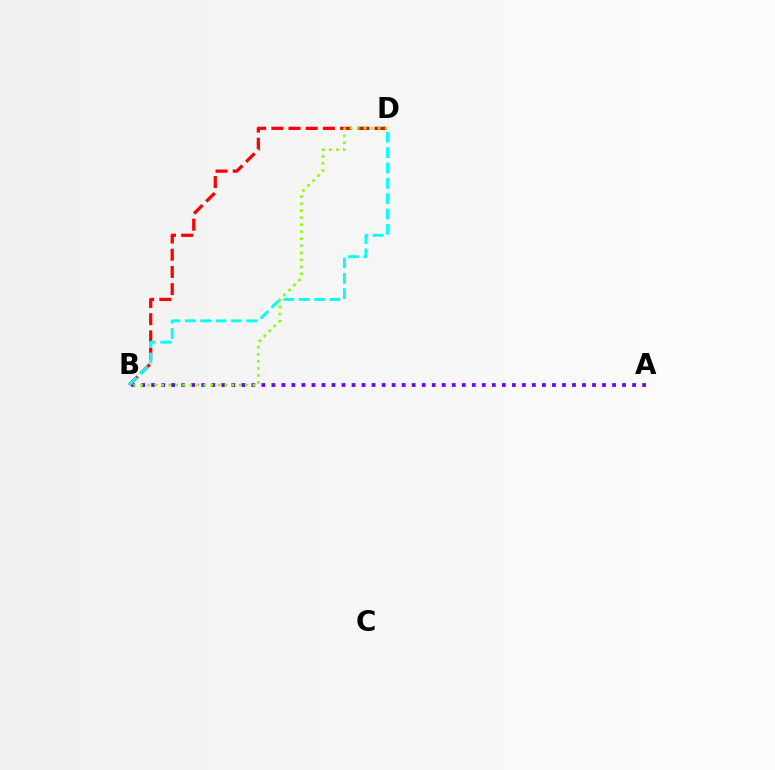{('A', 'B'): [{'color': '#7200ff', 'line_style': 'dotted', 'thickness': 2.72}], ('B', 'D'): [{'color': '#ff0000', 'line_style': 'dashed', 'thickness': 2.34}, {'color': '#00fff6', 'line_style': 'dashed', 'thickness': 2.08}, {'color': '#84ff00', 'line_style': 'dotted', 'thickness': 1.91}]}